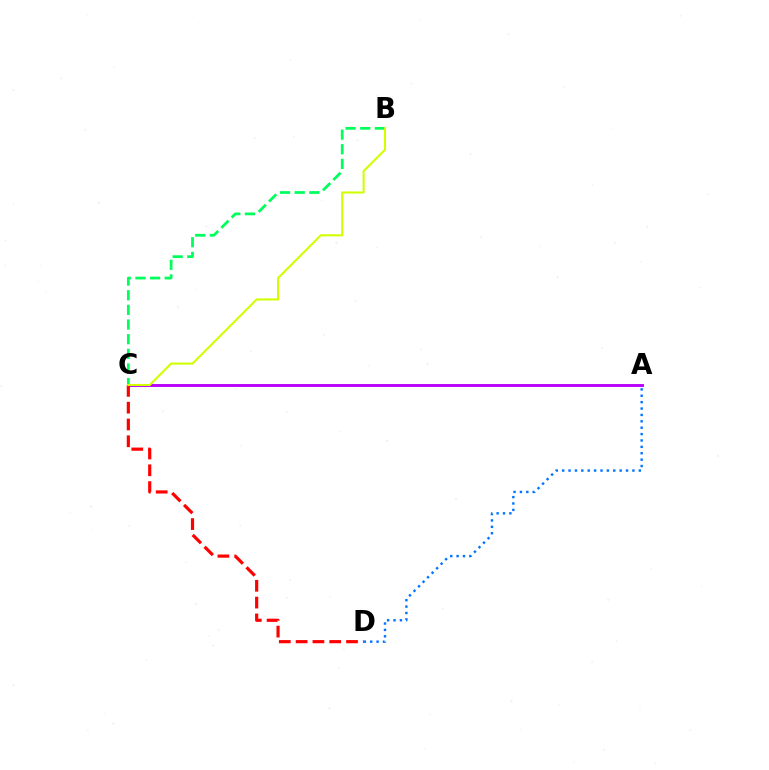{('A', 'C'): [{'color': '#b900ff', 'line_style': 'solid', 'thickness': 2.08}], ('B', 'C'): [{'color': '#00ff5c', 'line_style': 'dashed', 'thickness': 1.99}, {'color': '#d1ff00', 'line_style': 'solid', 'thickness': 1.5}], ('A', 'D'): [{'color': '#0074ff', 'line_style': 'dotted', 'thickness': 1.74}], ('C', 'D'): [{'color': '#ff0000', 'line_style': 'dashed', 'thickness': 2.28}]}